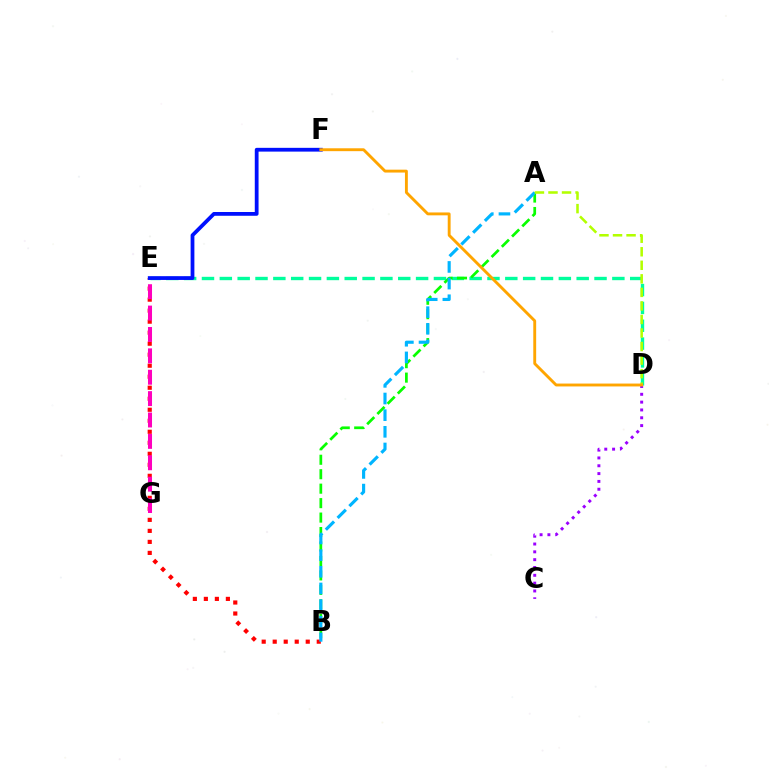{('D', 'E'): [{'color': '#00ff9d', 'line_style': 'dashed', 'thickness': 2.42}], ('B', 'E'): [{'color': '#ff0000', 'line_style': 'dotted', 'thickness': 2.99}], ('C', 'D'): [{'color': '#9b00ff', 'line_style': 'dotted', 'thickness': 2.13}], ('A', 'B'): [{'color': '#08ff00', 'line_style': 'dashed', 'thickness': 1.96}, {'color': '#00b5ff', 'line_style': 'dashed', 'thickness': 2.26}], ('E', 'G'): [{'color': '#ff00bd', 'line_style': 'dashed', 'thickness': 2.91}], ('E', 'F'): [{'color': '#0010ff', 'line_style': 'solid', 'thickness': 2.72}], ('A', 'D'): [{'color': '#b3ff00', 'line_style': 'dashed', 'thickness': 1.84}], ('D', 'F'): [{'color': '#ffa500', 'line_style': 'solid', 'thickness': 2.07}]}